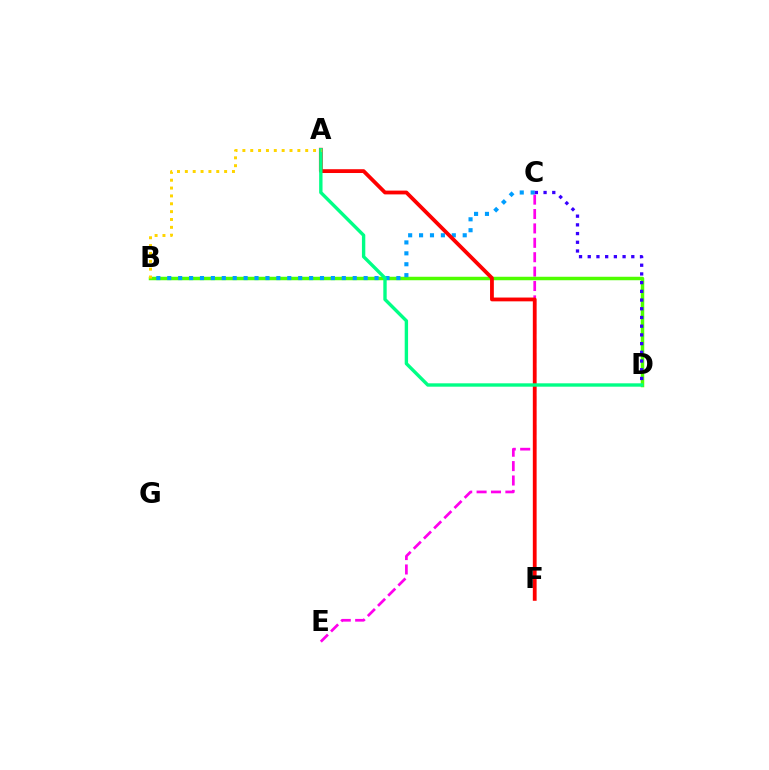{('C', 'E'): [{'color': '#ff00ed', 'line_style': 'dashed', 'thickness': 1.96}], ('B', 'D'): [{'color': '#4fff00', 'line_style': 'solid', 'thickness': 2.5}], ('B', 'C'): [{'color': '#009eff', 'line_style': 'dotted', 'thickness': 2.96}], ('C', 'D'): [{'color': '#3700ff', 'line_style': 'dotted', 'thickness': 2.37}], ('A', 'F'): [{'color': '#ff0000', 'line_style': 'solid', 'thickness': 2.74}], ('A', 'D'): [{'color': '#00ff86', 'line_style': 'solid', 'thickness': 2.43}], ('A', 'B'): [{'color': '#ffd500', 'line_style': 'dotted', 'thickness': 2.13}]}